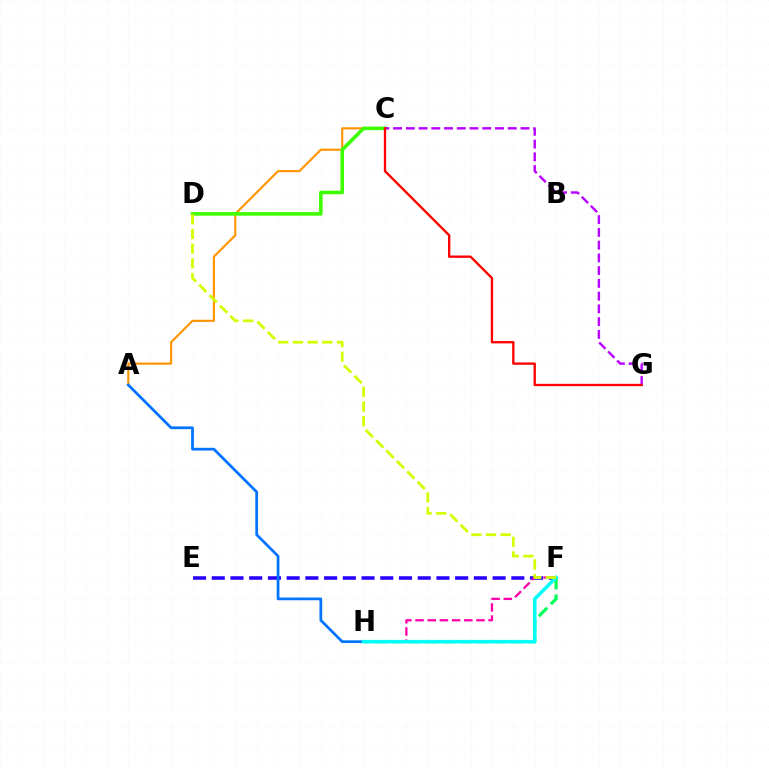{('E', 'F'): [{'color': '#2500ff', 'line_style': 'dashed', 'thickness': 2.54}], ('F', 'H'): [{'color': '#00ff5c', 'line_style': 'dashed', 'thickness': 2.31}, {'color': '#ff00ac', 'line_style': 'dashed', 'thickness': 1.65}, {'color': '#00fff6', 'line_style': 'solid', 'thickness': 2.55}], ('A', 'C'): [{'color': '#ff9400', 'line_style': 'solid', 'thickness': 1.54}], ('A', 'H'): [{'color': '#0074ff', 'line_style': 'solid', 'thickness': 1.97}], ('C', 'D'): [{'color': '#3dff00', 'line_style': 'solid', 'thickness': 2.56}], ('C', 'G'): [{'color': '#b900ff', 'line_style': 'dashed', 'thickness': 1.73}, {'color': '#ff0000', 'line_style': 'solid', 'thickness': 1.68}], ('D', 'F'): [{'color': '#d1ff00', 'line_style': 'dashed', 'thickness': 1.99}]}